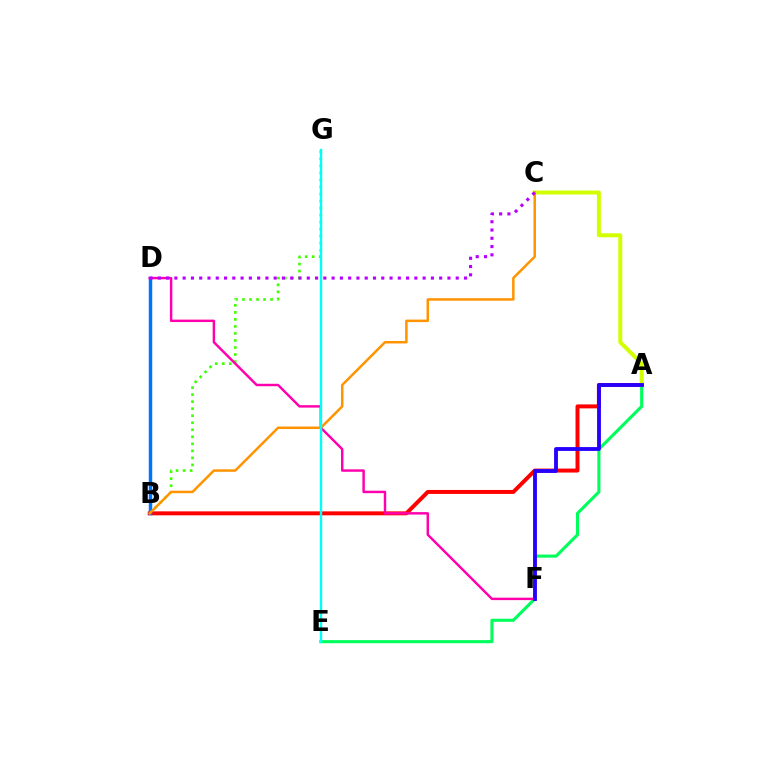{('B', 'G'): [{'color': '#3dff00', 'line_style': 'dotted', 'thickness': 1.91}], ('A', 'B'): [{'color': '#ff0000', 'line_style': 'solid', 'thickness': 2.85}], ('A', 'E'): [{'color': '#00ff5c', 'line_style': 'solid', 'thickness': 2.22}], ('B', 'D'): [{'color': '#0074ff', 'line_style': 'solid', 'thickness': 2.49}], ('A', 'C'): [{'color': '#d1ff00', 'line_style': 'solid', 'thickness': 2.88}], ('D', 'F'): [{'color': '#ff00ac', 'line_style': 'solid', 'thickness': 1.76}], ('B', 'C'): [{'color': '#ff9400', 'line_style': 'solid', 'thickness': 1.8}], ('E', 'G'): [{'color': '#00fff6', 'line_style': 'solid', 'thickness': 1.72}], ('A', 'F'): [{'color': '#2500ff', 'line_style': 'solid', 'thickness': 2.76}], ('C', 'D'): [{'color': '#b900ff', 'line_style': 'dotted', 'thickness': 2.25}]}